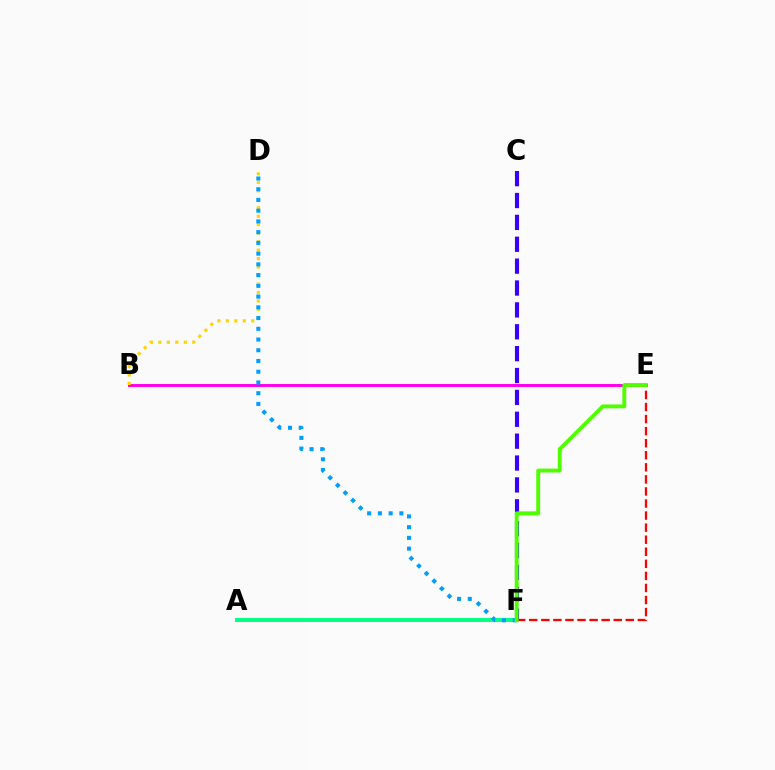{('A', 'F'): [{'color': '#00ff86', 'line_style': 'solid', 'thickness': 2.83}], ('E', 'F'): [{'color': '#ff0000', 'line_style': 'dashed', 'thickness': 1.64}, {'color': '#4fff00', 'line_style': 'solid', 'thickness': 2.8}], ('B', 'E'): [{'color': '#ff00ed', 'line_style': 'solid', 'thickness': 2.13}], ('C', 'F'): [{'color': '#3700ff', 'line_style': 'dashed', 'thickness': 2.97}], ('B', 'D'): [{'color': '#ffd500', 'line_style': 'dotted', 'thickness': 2.3}], ('D', 'F'): [{'color': '#009eff', 'line_style': 'dotted', 'thickness': 2.92}]}